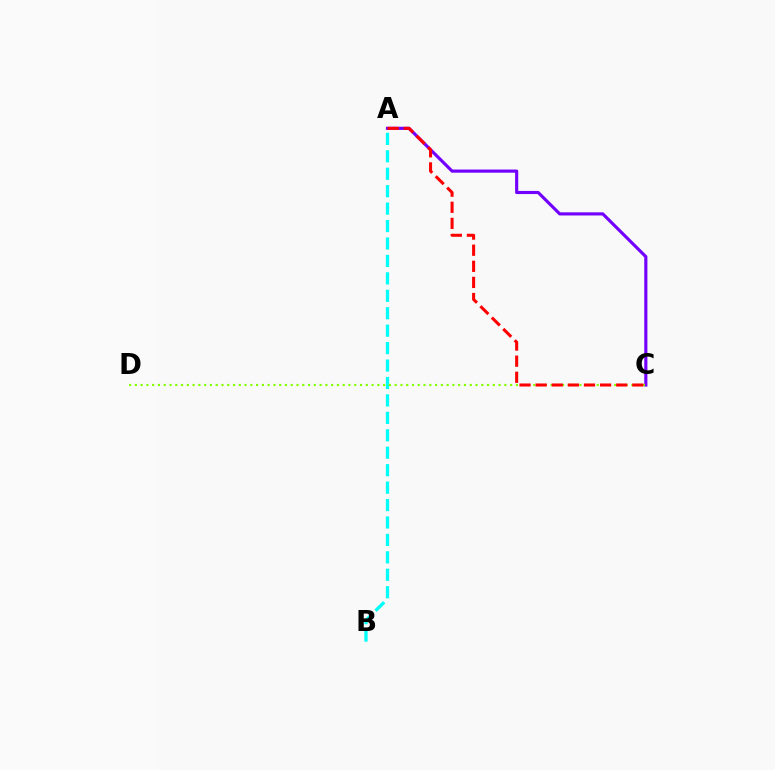{('A', 'B'): [{'color': '#00fff6', 'line_style': 'dashed', 'thickness': 2.37}], ('A', 'C'): [{'color': '#7200ff', 'line_style': 'solid', 'thickness': 2.26}, {'color': '#ff0000', 'line_style': 'dashed', 'thickness': 2.19}], ('C', 'D'): [{'color': '#84ff00', 'line_style': 'dotted', 'thickness': 1.57}]}